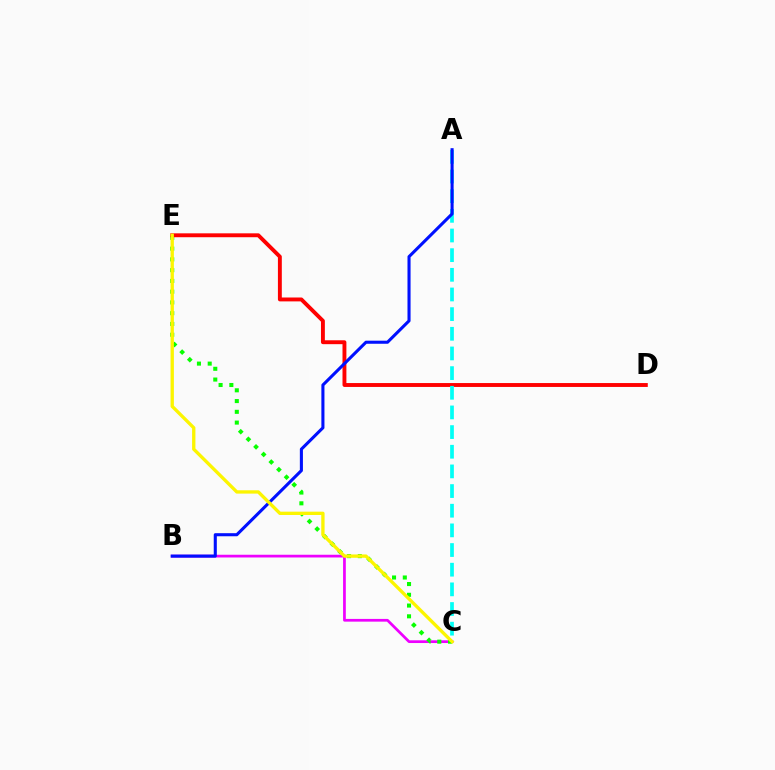{('B', 'C'): [{'color': '#ee00ff', 'line_style': 'solid', 'thickness': 1.97}], ('C', 'E'): [{'color': '#08ff00', 'line_style': 'dotted', 'thickness': 2.92}, {'color': '#fcf500', 'line_style': 'solid', 'thickness': 2.4}], ('D', 'E'): [{'color': '#ff0000', 'line_style': 'solid', 'thickness': 2.8}], ('A', 'C'): [{'color': '#00fff6', 'line_style': 'dashed', 'thickness': 2.67}], ('A', 'B'): [{'color': '#0010ff', 'line_style': 'solid', 'thickness': 2.21}]}